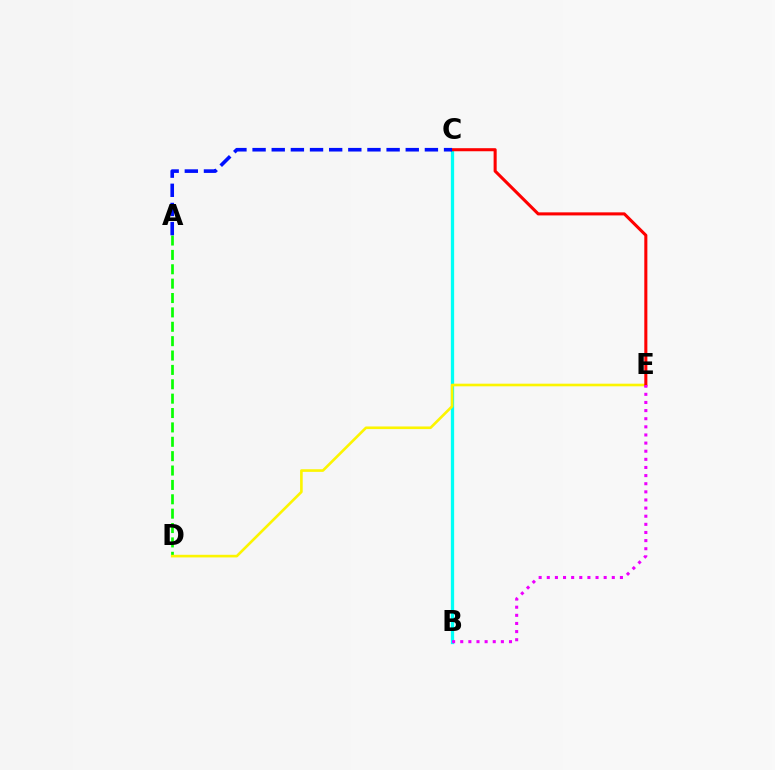{('B', 'C'): [{'color': '#00fff6', 'line_style': 'solid', 'thickness': 2.36}], ('A', 'D'): [{'color': '#08ff00', 'line_style': 'dashed', 'thickness': 1.95}], ('D', 'E'): [{'color': '#fcf500', 'line_style': 'solid', 'thickness': 1.89}], ('C', 'E'): [{'color': '#ff0000', 'line_style': 'solid', 'thickness': 2.21}], ('A', 'C'): [{'color': '#0010ff', 'line_style': 'dashed', 'thickness': 2.6}], ('B', 'E'): [{'color': '#ee00ff', 'line_style': 'dotted', 'thickness': 2.21}]}